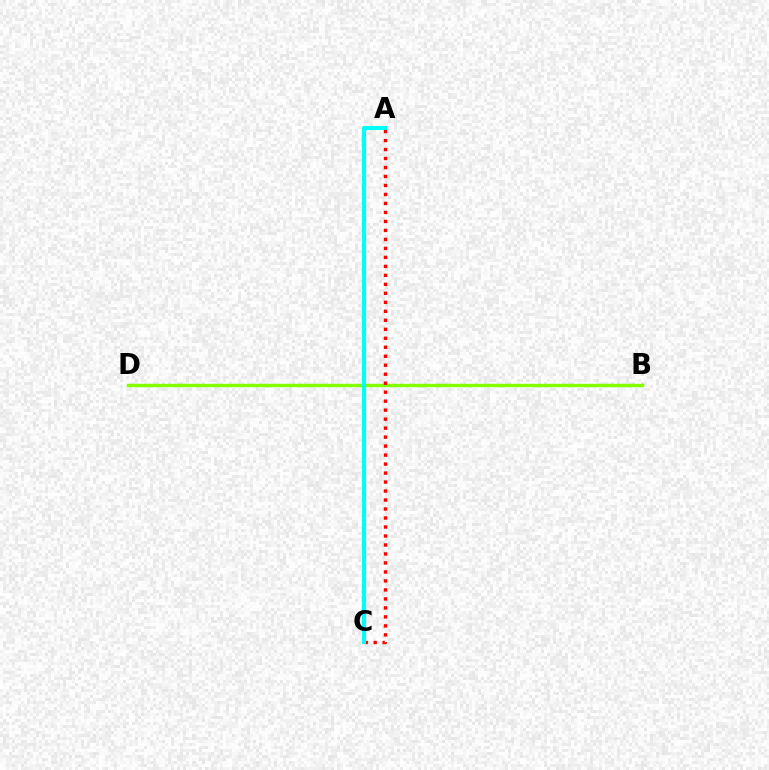{('B', 'D'): [{'color': '#7200ff', 'line_style': 'dotted', 'thickness': 1.85}, {'color': '#84ff00', 'line_style': 'solid', 'thickness': 2.48}], ('A', 'C'): [{'color': '#ff0000', 'line_style': 'dotted', 'thickness': 2.44}, {'color': '#00fff6', 'line_style': 'solid', 'thickness': 2.94}]}